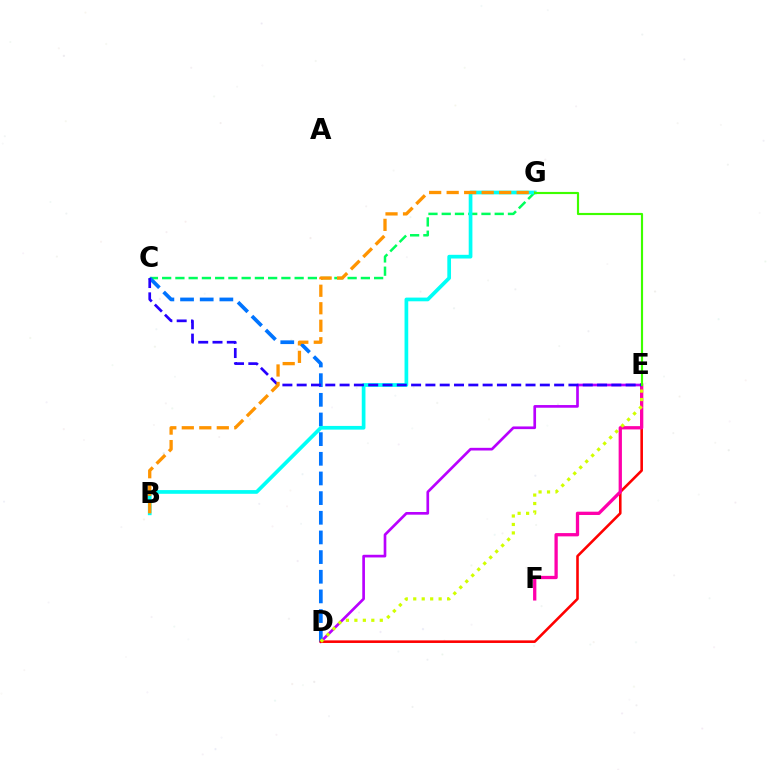{('C', 'G'): [{'color': '#00ff5c', 'line_style': 'dashed', 'thickness': 1.8}], ('D', 'E'): [{'color': '#b900ff', 'line_style': 'solid', 'thickness': 1.93}, {'color': '#ff0000', 'line_style': 'solid', 'thickness': 1.86}, {'color': '#d1ff00', 'line_style': 'dotted', 'thickness': 2.3}], ('C', 'D'): [{'color': '#0074ff', 'line_style': 'dashed', 'thickness': 2.67}], ('E', 'F'): [{'color': '#ff00ac', 'line_style': 'solid', 'thickness': 2.37}], ('B', 'G'): [{'color': '#00fff6', 'line_style': 'solid', 'thickness': 2.67}, {'color': '#ff9400', 'line_style': 'dashed', 'thickness': 2.38}], ('C', 'E'): [{'color': '#2500ff', 'line_style': 'dashed', 'thickness': 1.94}], ('E', 'G'): [{'color': '#3dff00', 'line_style': 'solid', 'thickness': 1.55}]}